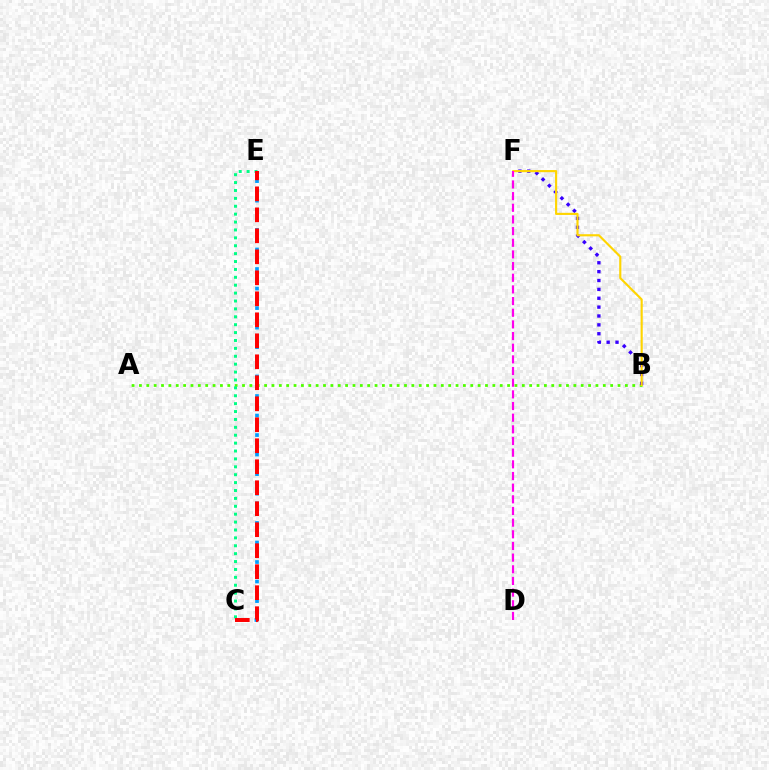{('A', 'B'): [{'color': '#4fff00', 'line_style': 'dotted', 'thickness': 2.0}], ('B', 'F'): [{'color': '#3700ff', 'line_style': 'dotted', 'thickness': 2.41}, {'color': '#ffd500', 'line_style': 'solid', 'thickness': 1.54}], ('C', 'E'): [{'color': '#00ff86', 'line_style': 'dotted', 'thickness': 2.15}, {'color': '#009eff', 'line_style': 'dotted', 'thickness': 2.65}, {'color': '#ff0000', 'line_style': 'dashed', 'thickness': 2.85}], ('D', 'F'): [{'color': '#ff00ed', 'line_style': 'dashed', 'thickness': 1.58}]}